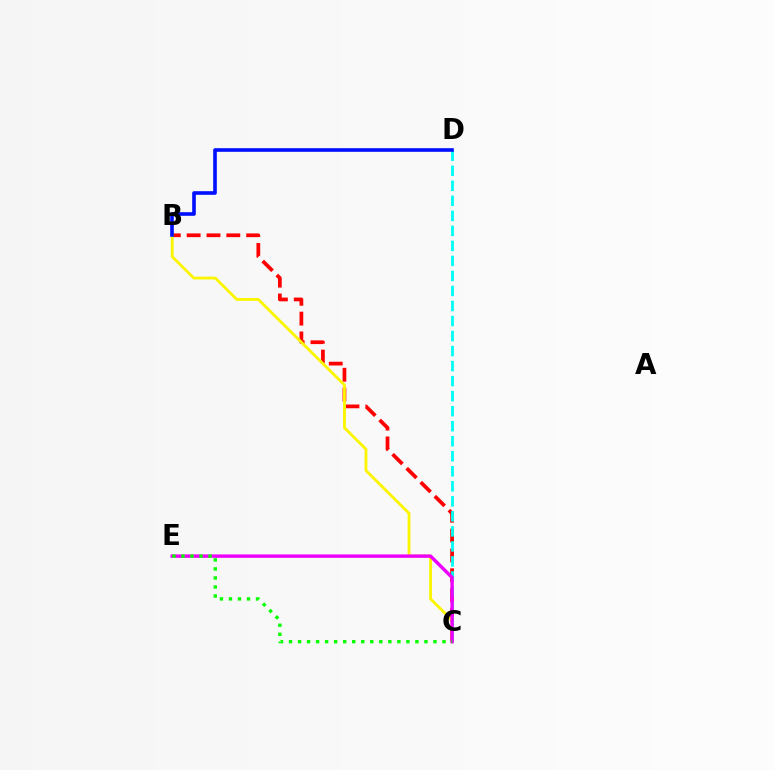{('B', 'C'): [{'color': '#ff0000', 'line_style': 'dashed', 'thickness': 2.69}, {'color': '#fcf500', 'line_style': 'solid', 'thickness': 2.04}], ('C', 'D'): [{'color': '#00fff6', 'line_style': 'dashed', 'thickness': 2.04}], ('B', 'D'): [{'color': '#0010ff', 'line_style': 'solid', 'thickness': 2.61}], ('C', 'E'): [{'color': '#ee00ff', 'line_style': 'solid', 'thickness': 2.46}, {'color': '#08ff00', 'line_style': 'dotted', 'thickness': 2.45}]}